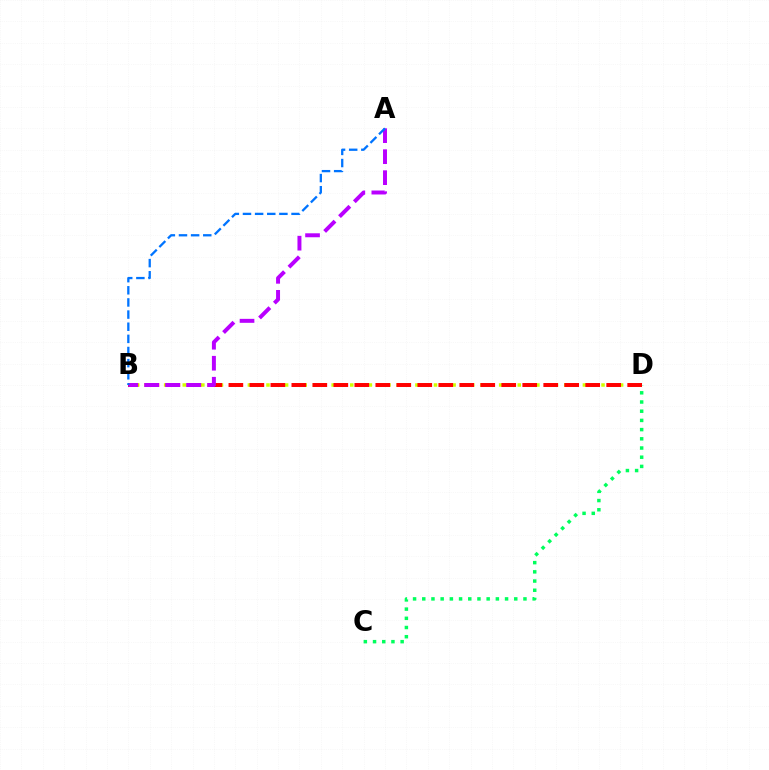{('C', 'D'): [{'color': '#00ff5c', 'line_style': 'dotted', 'thickness': 2.5}], ('B', 'D'): [{'color': '#d1ff00', 'line_style': 'dotted', 'thickness': 2.53}, {'color': '#ff0000', 'line_style': 'dashed', 'thickness': 2.85}], ('A', 'B'): [{'color': '#b900ff', 'line_style': 'dashed', 'thickness': 2.85}, {'color': '#0074ff', 'line_style': 'dashed', 'thickness': 1.65}]}